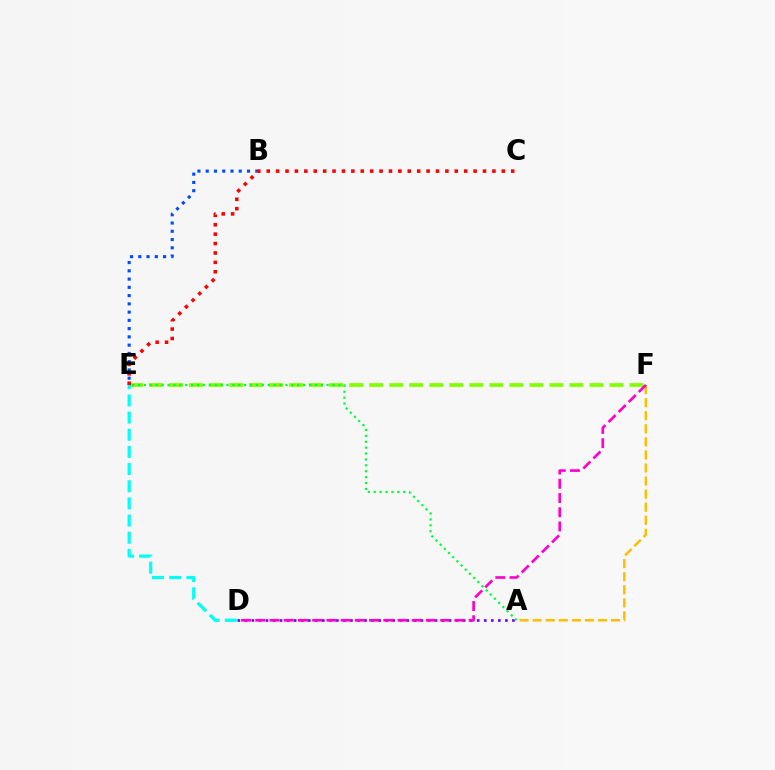{('A', 'D'): [{'color': '#7200ff', 'line_style': 'dotted', 'thickness': 1.91}], ('B', 'E'): [{'color': '#004bff', 'line_style': 'dotted', 'thickness': 2.24}], ('E', 'F'): [{'color': '#84ff00', 'line_style': 'dashed', 'thickness': 2.72}], ('C', 'E'): [{'color': '#ff0000', 'line_style': 'dotted', 'thickness': 2.55}], ('A', 'F'): [{'color': '#ffbd00', 'line_style': 'dashed', 'thickness': 1.78}], ('D', 'E'): [{'color': '#00fff6', 'line_style': 'dashed', 'thickness': 2.33}], ('D', 'F'): [{'color': '#ff00cf', 'line_style': 'dashed', 'thickness': 1.93}], ('A', 'E'): [{'color': '#00ff39', 'line_style': 'dotted', 'thickness': 1.6}]}